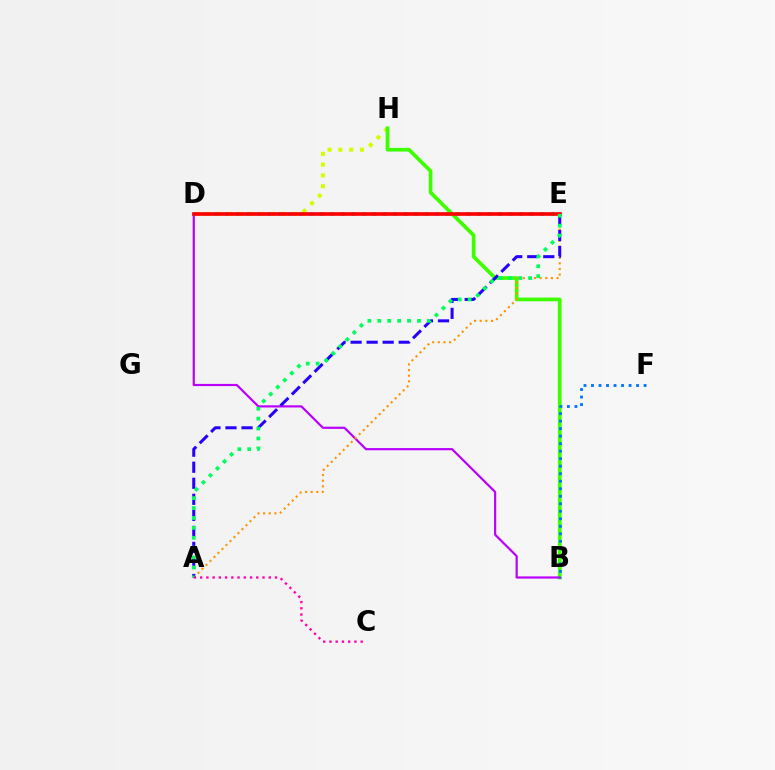{('D', 'E'): [{'color': '#00fff6', 'line_style': 'dotted', 'thickness': 2.85}, {'color': '#ff0000', 'line_style': 'solid', 'thickness': 2.63}], ('D', 'H'): [{'color': '#d1ff00', 'line_style': 'dotted', 'thickness': 2.93}], ('B', 'H'): [{'color': '#3dff00', 'line_style': 'solid', 'thickness': 2.67}], ('B', 'D'): [{'color': '#b900ff', 'line_style': 'solid', 'thickness': 1.57}], ('A', 'E'): [{'color': '#ff9400', 'line_style': 'dotted', 'thickness': 1.53}, {'color': '#2500ff', 'line_style': 'dashed', 'thickness': 2.18}, {'color': '#00ff5c', 'line_style': 'dotted', 'thickness': 2.69}], ('A', 'C'): [{'color': '#ff00ac', 'line_style': 'dotted', 'thickness': 1.69}], ('B', 'F'): [{'color': '#0074ff', 'line_style': 'dotted', 'thickness': 2.04}]}